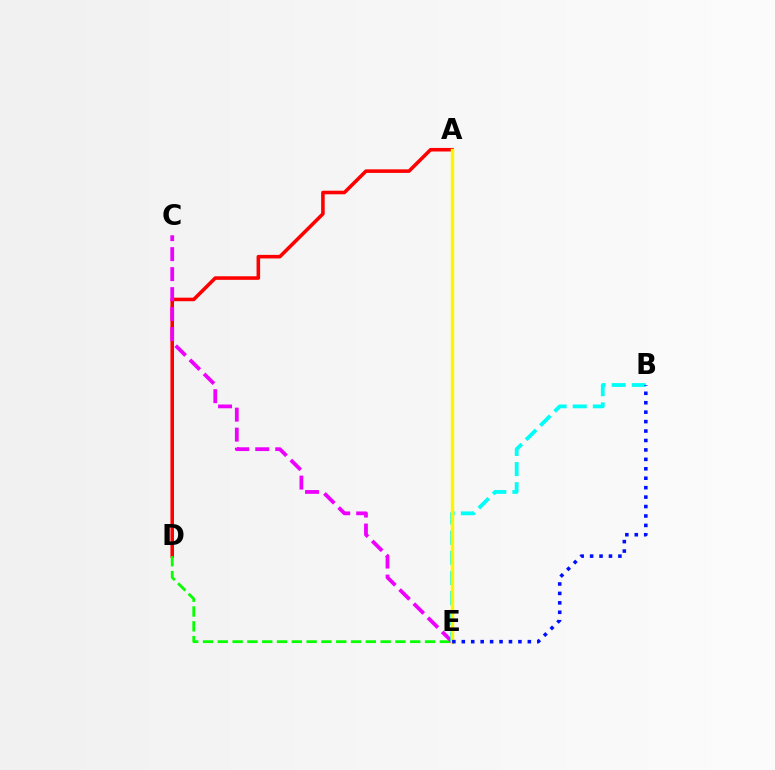{('A', 'D'): [{'color': '#ff0000', 'line_style': 'solid', 'thickness': 2.57}], ('D', 'E'): [{'color': '#08ff00', 'line_style': 'dashed', 'thickness': 2.01}], ('C', 'E'): [{'color': '#ee00ff', 'line_style': 'dashed', 'thickness': 2.72}], ('B', 'E'): [{'color': '#00fff6', 'line_style': 'dashed', 'thickness': 2.73}, {'color': '#0010ff', 'line_style': 'dotted', 'thickness': 2.56}], ('A', 'E'): [{'color': '#fcf500', 'line_style': 'solid', 'thickness': 2.47}]}